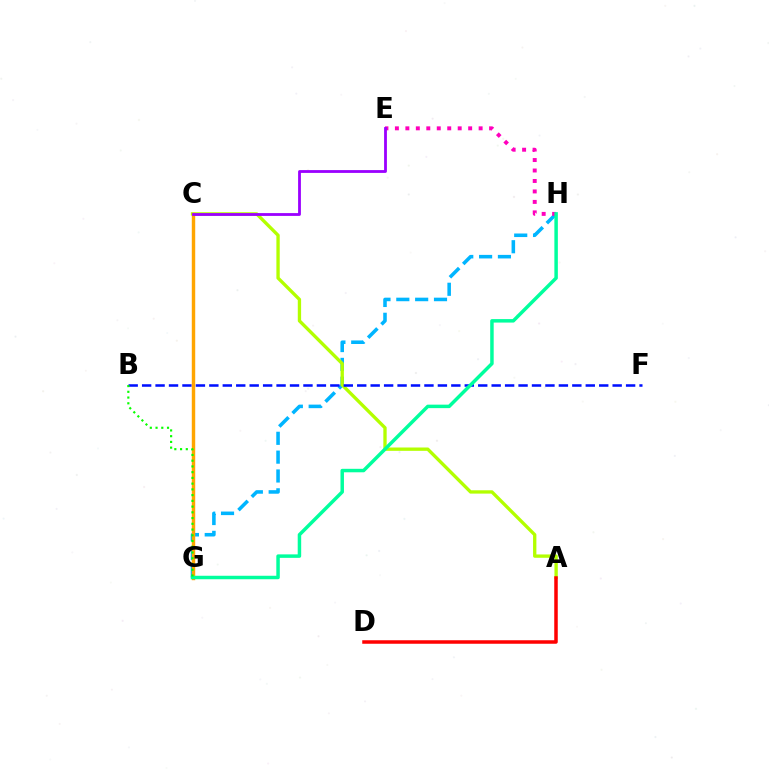{('G', 'H'): [{'color': '#00b5ff', 'line_style': 'dashed', 'thickness': 2.56}, {'color': '#00ff9d', 'line_style': 'solid', 'thickness': 2.5}], ('A', 'C'): [{'color': '#b3ff00', 'line_style': 'solid', 'thickness': 2.4}], ('A', 'D'): [{'color': '#ff0000', 'line_style': 'solid', 'thickness': 2.52}], ('B', 'F'): [{'color': '#0010ff', 'line_style': 'dashed', 'thickness': 1.83}], ('C', 'G'): [{'color': '#ffa500', 'line_style': 'solid', 'thickness': 2.47}], ('E', 'H'): [{'color': '#ff00bd', 'line_style': 'dotted', 'thickness': 2.84}], ('B', 'G'): [{'color': '#08ff00', 'line_style': 'dotted', 'thickness': 1.56}], ('C', 'E'): [{'color': '#9b00ff', 'line_style': 'solid', 'thickness': 2.02}]}